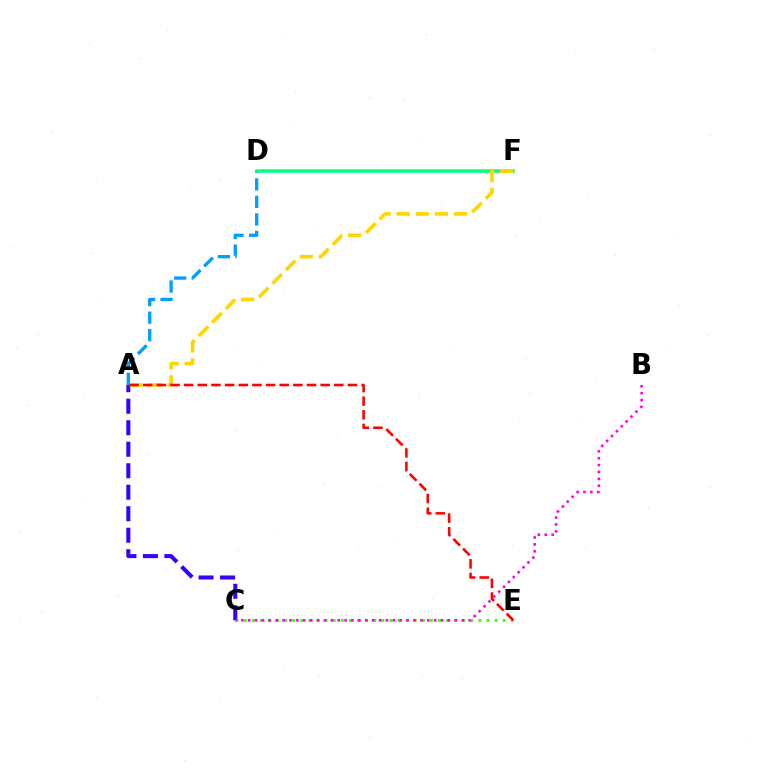{('C', 'E'): [{'color': '#4fff00', 'line_style': 'dotted', 'thickness': 2.2}], ('A', 'D'): [{'color': '#009eff', 'line_style': 'dashed', 'thickness': 2.38}], ('D', 'F'): [{'color': '#00ff86', 'line_style': 'solid', 'thickness': 2.53}], ('A', 'C'): [{'color': '#3700ff', 'line_style': 'dashed', 'thickness': 2.92}], ('A', 'F'): [{'color': '#ffd500', 'line_style': 'dashed', 'thickness': 2.6}], ('B', 'C'): [{'color': '#ff00ed', 'line_style': 'dotted', 'thickness': 1.87}], ('A', 'E'): [{'color': '#ff0000', 'line_style': 'dashed', 'thickness': 1.85}]}